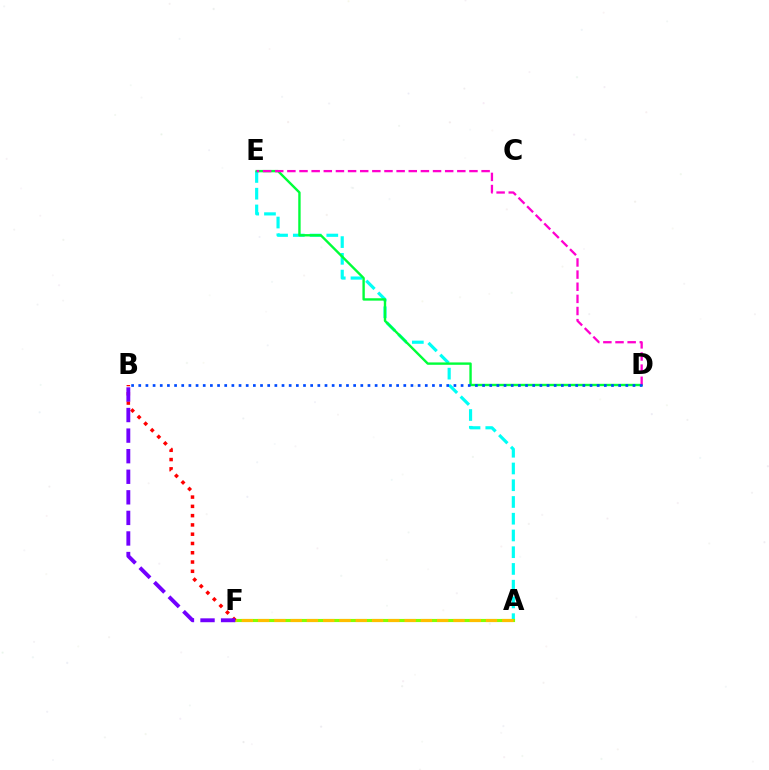{('A', 'E'): [{'color': '#00fff6', 'line_style': 'dashed', 'thickness': 2.27}], ('A', 'F'): [{'color': '#84ff00', 'line_style': 'solid', 'thickness': 2.26}, {'color': '#ffbd00', 'line_style': 'dashed', 'thickness': 2.21}], ('D', 'E'): [{'color': '#00ff39', 'line_style': 'solid', 'thickness': 1.72}, {'color': '#ff00cf', 'line_style': 'dashed', 'thickness': 1.65}], ('B', 'D'): [{'color': '#004bff', 'line_style': 'dotted', 'thickness': 1.95}], ('B', 'F'): [{'color': '#ff0000', 'line_style': 'dotted', 'thickness': 2.52}, {'color': '#7200ff', 'line_style': 'dashed', 'thickness': 2.79}]}